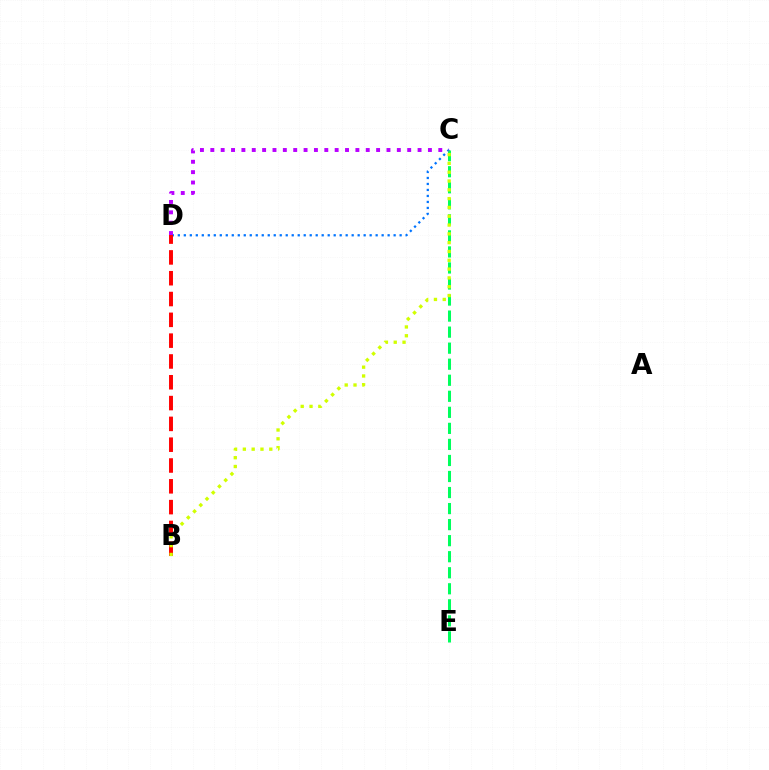{('C', 'D'): [{'color': '#0074ff', 'line_style': 'dotted', 'thickness': 1.63}, {'color': '#b900ff', 'line_style': 'dotted', 'thickness': 2.82}], ('C', 'E'): [{'color': '#00ff5c', 'line_style': 'dashed', 'thickness': 2.18}], ('B', 'D'): [{'color': '#ff0000', 'line_style': 'dashed', 'thickness': 2.83}], ('B', 'C'): [{'color': '#d1ff00', 'line_style': 'dotted', 'thickness': 2.39}]}